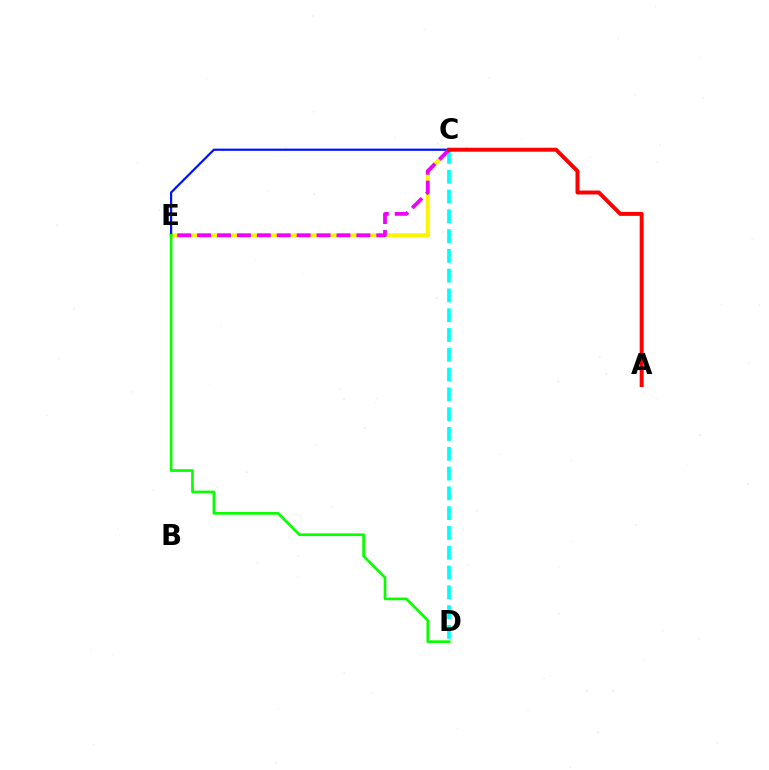{('C', 'E'): [{'color': '#fcf500', 'line_style': 'solid', 'thickness': 2.9}, {'color': '#0010ff', 'line_style': 'solid', 'thickness': 1.58}, {'color': '#ee00ff', 'line_style': 'dashed', 'thickness': 2.7}], ('C', 'D'): [{'color': '#00fff6', 'line_style': 'dashed', 'thickness': 2.69}], ('A', 'C'): [{'color': '#ff0000', 'line_style': 'solid', 'thickness': 2.85}], ('D', 'E'): [{'color': '#08ff00', 'line_style': 'solid', 'thickness': 1.93}]}